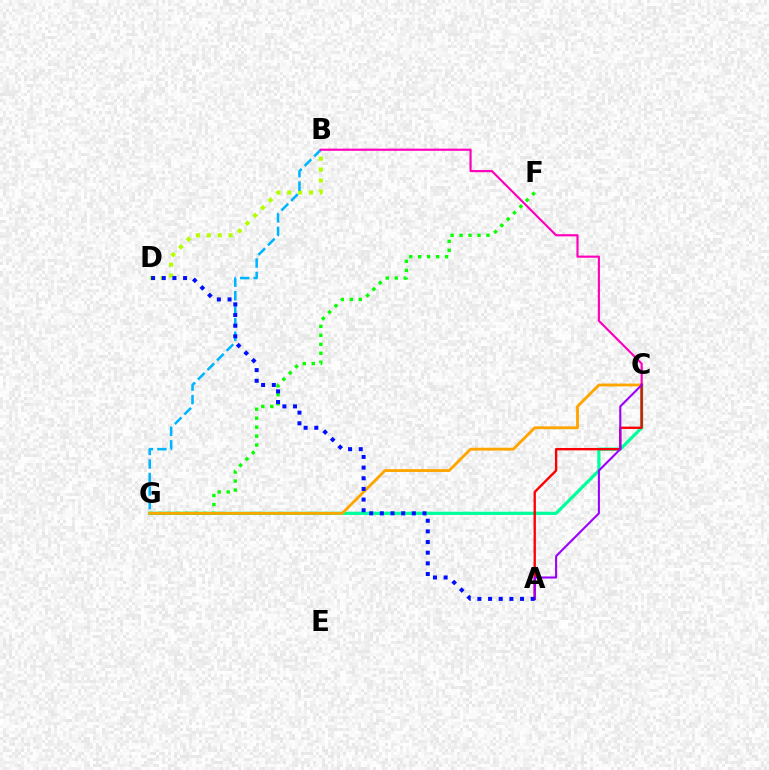{('C', 'G'): [{'color': '#00ff9d', 'line_style': 'solid', 'thickness': 2.31}, {'color': '#ffa500', 'line_style': 'solid', 'thickness': 2.06}], ('F', 'G'): [{'color': '#08ff00', 'line_style': 'dotted', 'thickness': 2.44}], ('B', 'D'): [{'color': '#b3ff00', 'line_style': 'dotted', 'thickness': 2.96}], ('B', 'G'): [{'color': '#00b5ff', 'line_style': 'dashed', 'thickness': 1.84}], ('B', 'C'): [{'color': '#ff00bd', 'line_style': 'solid', 'thickness': 1.56}], ('A', 'C'): [{'color': '#ff0000', 'line_style': 'solid', 'thickness': 1.69}, {'color': '#9b00ff', 'line_style': 'solid', 'thickness': 1.51}], ('A', 'D'): [{'color': '#0010ff', 'line_style': 'dotted', 'thickness': 2.9}]}